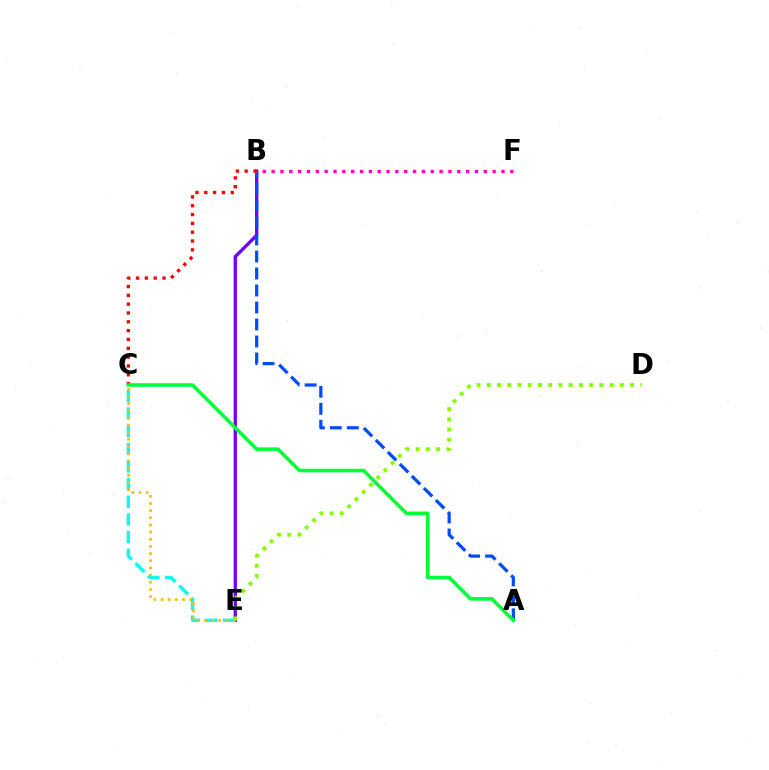{('B', 'E'): [{'color': '#7200ff', 'line_style': 'solid', 'thickness': 2.39}], ('B', 'F'): [{'color': '#ff00cf', 'line_style': 'dotted', 'thickness': 2.4}], ('A', 'B'): [{'color': '#004bff', 'line_style': 'dashed', 'thickness': 2.31}], ('C', 'E'): [{'color': '#00fff6', 'line_style': 'dashed', 'thickness': 2.4}, {'color': '#ffbd00', 'line_style': 'dotted', 'thickness': 1.95}], ('D', 'E'): [{'color': '#84ff00', 'line_style': 'dotted', 'thickness': 2.78}], ('B', 'C'): [{'color': '#ff0000', 'line_style': 'dotted', 'thickness': 2.4}], ('A', 'C'): [{'color': '#00ff39', 'line_style': 'solid', 'thickness': 2.57}]}